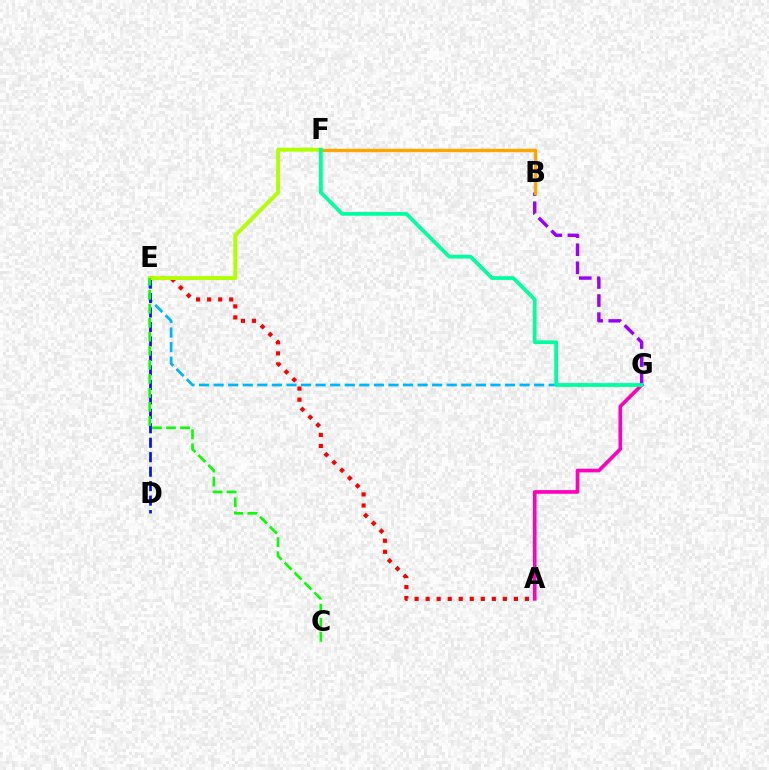{('E', 'G'): [{'color': '#00b5ff', 'line_style': 'dashed', 'thickness': 1.98}], ('D', 'E'): [{'color': '#0010ff', 'line_style': 'dashed', 'thickness': 1.97}], ('A', 'G'): [{'color': '#ff00bd', 'line_style': 'solid', 'thickness': 2.64}], ('B', 'G'): [{'color': '#9b00ff', 'line_style': 'dashed', 'thickness': 2.45}], ('A', 'E'): [{'color': '#ff0000', 'line_style': 'dotted', 'thickness': 3.0}], ('E', 'F'): [{'color': '#b3ff00', 'line_style': 'solid', 'thickness': 2.82}], ('C', 'E'): [{'color': '#08ff00', 'line_style': 'dashed', 'thickness': 1.91}], ('B', 'F'): [{'color': '#ffa500', 'line_style': 'solid', 'thickness': 2.43}], ('F', 'G'): [{'color': '#00ff9d', 'line_style': 'solid', 'thickness': 2.69}]}